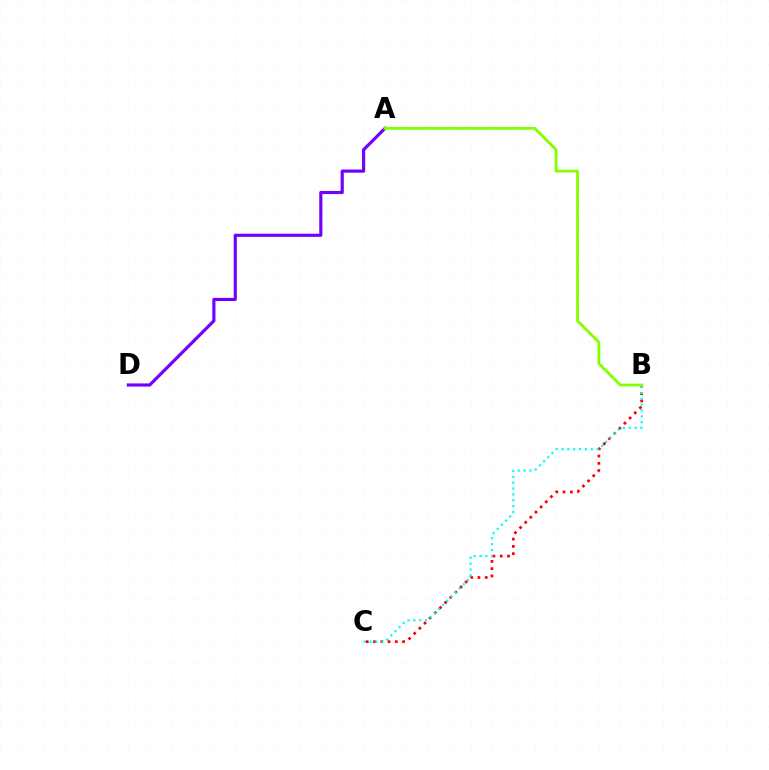{('B', 'C'): [{'color': '#ff0000', 'line_style': 'dotted', 'thickness': 1.98}, {'color': '#00fff6', 'line_style': 'dotted', 'thickness': 1.59}], ('A', 'D'): [{'color': '#7200ff', 'line_style': 'solid', 'thickness': 2.27}], ('A', 'B'): [{'color': '#84ff00', 'line_style': 'solid', 'thickness': 2.05}]}